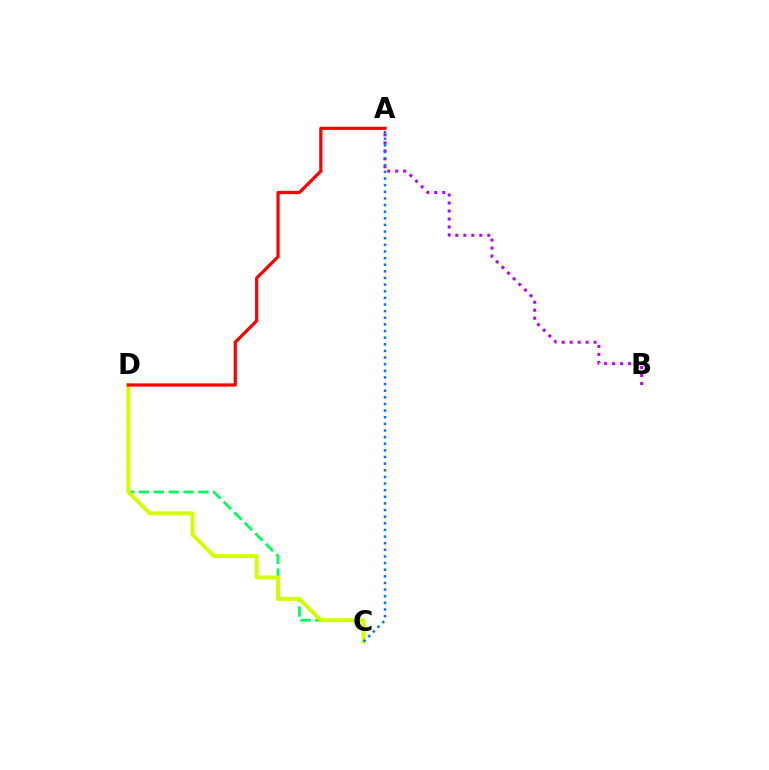{('A', 'B'): [{'color': '#b900ff', 'line_style': 'dotted', 'thickness': 2.17}], ('C', 'D'): [{'color': '#00ff5c', 'line_style': 'dashed', 'thickness': 2.02}, {'color': '#d1ff00', 'line_style': 'solid', 'thickness': 2.83}], ('A', 'C'): [{'color': '#0074ff', 'line_style': 'dotted', 'thickness': 1.8}], ('A', 'D'): [{'color': '#ff0000', 'line_style': 'solid', 'thickness': 2.31}]}